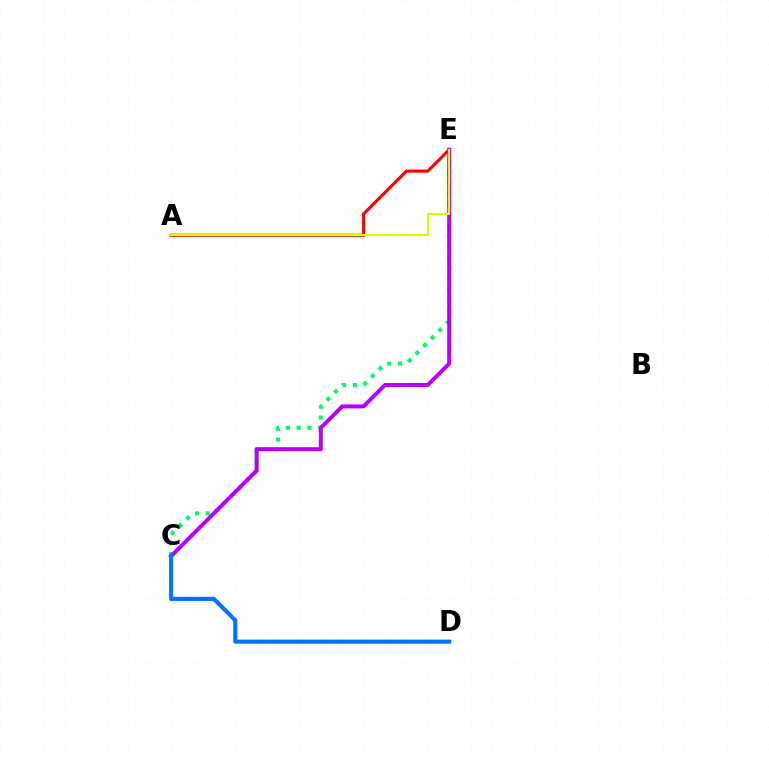{('C', 'E'): [{'color': '#00ff5c', 'line_style': 'dotted', 'thickness': 2.94}, {'color': '#b900ff', 'line_style': 'solid', 'thickness': 2.86}], ('A', 'E'): [{'color': '#ff0000', 'line_style': 'solid', 'thickness': 2.21}, {'color': '#d1ff00', 'line_style': 'solid', 'thickness': 1.55}], ('C', 'D'): [{'color': '#0074ff', 'line_style': 'solid', 'thickness': 2.95}]}